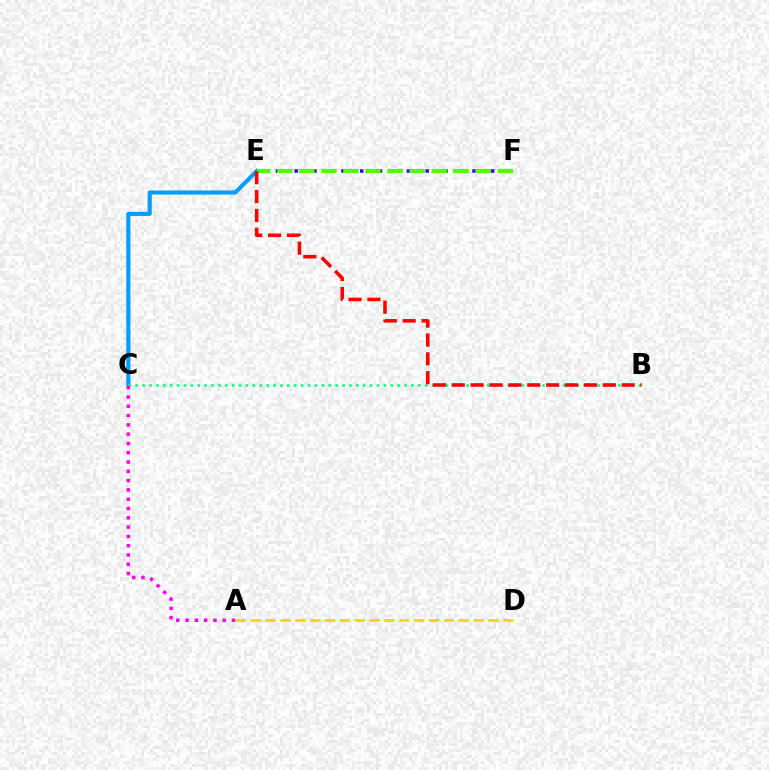{('C', 'E'): [{'color': '#009eff', 'line_style': 'solid', 'thickness': 2.96}], ('E', 'F'): [{'color': '#3700ff', 'line_style': 'dotted', 'thickness': 2.54}, {'color': '#4fff00', 'line_style': 'dashed', 'thickness': 3.0}], ('B', 'C'): [{'color': '#00ff86', 'line_style': 'dotted', 'thickness': 1.87}], ('A', 'C'): [{'color': '#ff00ed', 'line_style': 'dotted', 'thickness': 2.52}], ('B', 'E'): [{'color': '#ff0000', 'line_style': 'dashed', 'thickness': 2.56}], ('A', 'D'): [{'color': '#ffd500', 'line_style': 'dashed', 'thickness': 2.02}]}